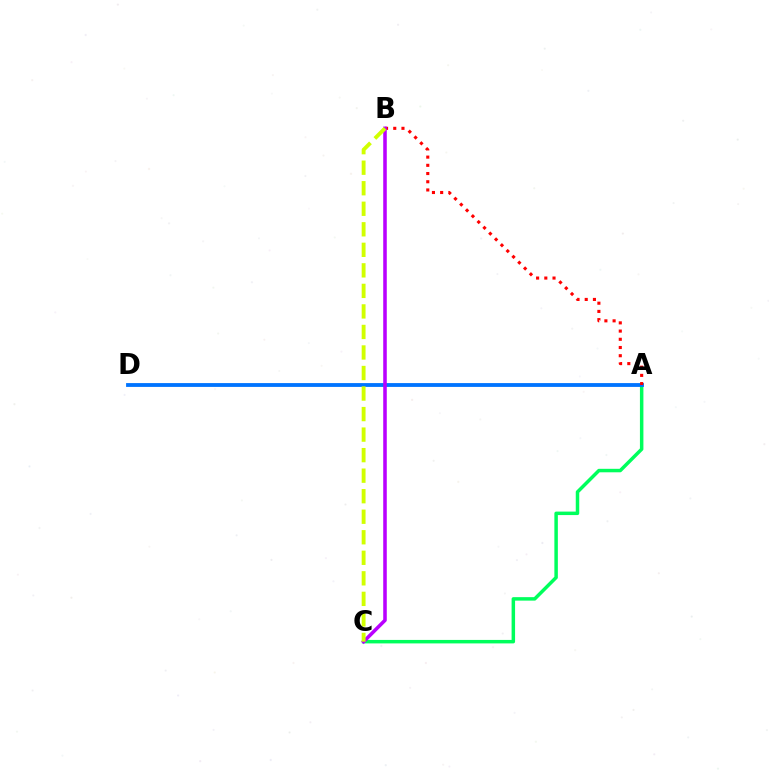{('A', 'C'): [{'color': '#00ff5c', 'line_style': 'solid', 'thickness': 2.51}], ('A', 'D'): [{'color': '#0074ff', 'line_style': 'solid', 'thickness': 2.75}], ('A', 'B'): [{'color': '#ff0000', 'line_style': 'dotted', 'thickness': 2.23}], ('B', 'C'): [{'color': '#b900ff', 'line_style': 'solid', 'thickness': 2.56}, {'color': '#d1ff00', 'line_style': 'dashed', 'thickness': 2.79}]}